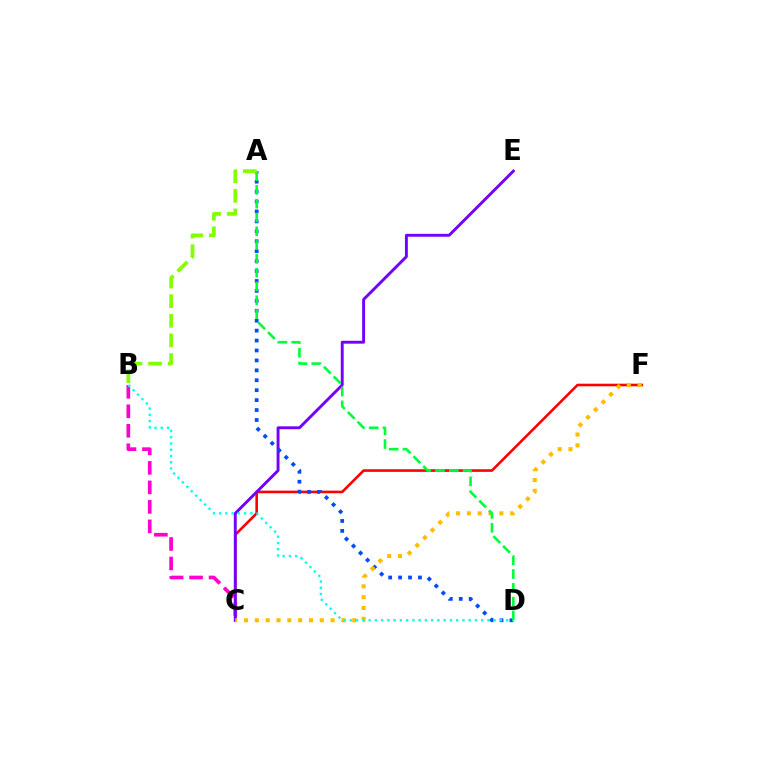{('C', 'F'): [{'color': '#ff0000', 'line_style': 'solid', 'thickness': 1.87}, {'color': '#ffbd00', 'line_style': 'dotted', 'thickness': 2.94}], ('B', 'C'): [{'color': '#ff00cf', 'line_style': 'dashed', 'thickness': 2.65}], ('C', 'E'): [{'color': '#7200ff', 'line_style': 'solid', 'thickness': 2.09}], ('A', 'D'): [{'color': '#004bff', 'line_style': 'dotted', 'thickness': 2.7}, {'color': '#00ff39', 'line_style': 'dashed', 'thickness': 1.87}], ('B', 'D'): [{'color': '#00fff6', 'line_style': 'dotted', 'thickness': 1.7}], ('A', 'B'): [{'color': '#84ff00', 'line_style': 'dashed', 'thickness': 2.67}]}